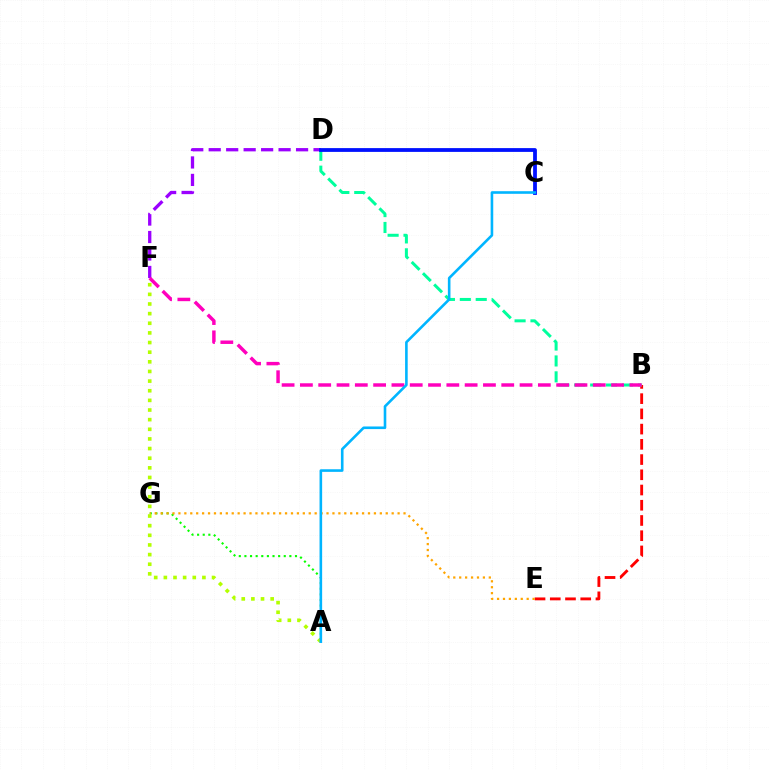{('D', 'F'): [{'color': '#9b00ff', 'line_style': 'dashed', 'thickness': 2.37}], ('A', 'G'): [{'color': '#08ff00', 'line_style': 'dotted', 'thickness': 1.53}], ('B', 'E'): [{'color': '#ff0000', 'line_style': 'dashed', 'thickness': 2.07}], ('E', 'G'): [{'color': '#ffa500', 'line_style': 'dotted', 'thickness': 1.61}], ('B', 'D'): [{'color': '#00ff9d', 'line_style': 'dashed', 'thickness': 2.16}], ('C', 'D'): [{'color': '#0010ff', 'line_style': 'solid', 'thickness': 2.73}], ('B', 'F'): [{'color': '#ff00bd', 'line_style': 'dashed', 'thickness': 2.49}], ('A', 'F'): [{'color': '#b3ff00', 'line_style': 'dotted', 'thickness': 2.62}], ('A', 'C'): [{'color': '#00b5ff', 'line_style': 'solid', 'thickness': 1.88}]}